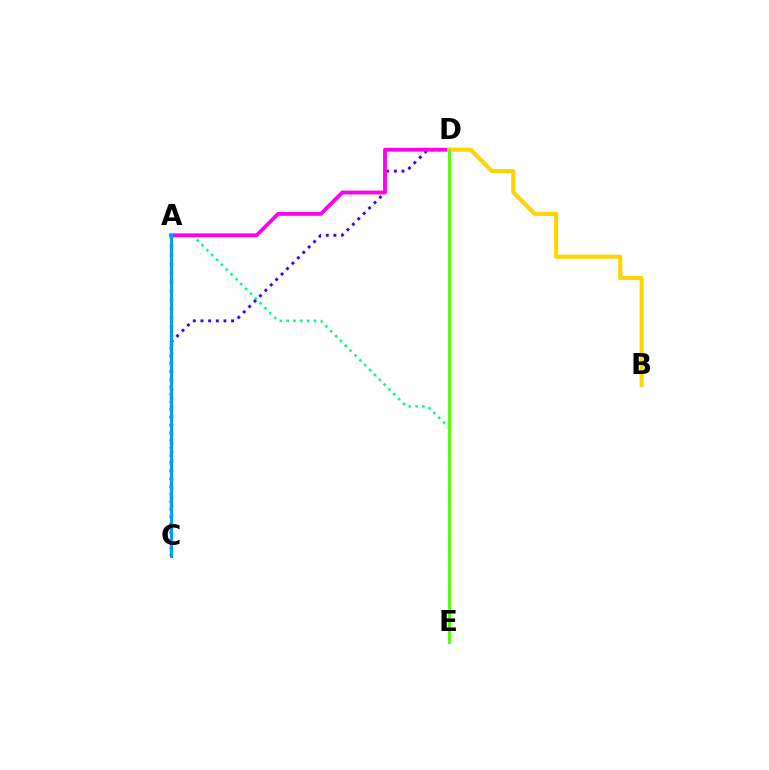{('A', 'E'): [{'color': '#00ff86', 'line_style': 'dotted', 'thickness': 1.86}], ('C', 'D'): [{'color': '#3700ff', 'line_style': 'dotted', 'thickness': 2.08}], ('A', 'D'): [{'color': '#ff00ed', 'line_style': 'solid', 'thickness': 2.77}], ('B', 'D'): [{'color': '#ffd500', 'line_style': 'solid', 'thickness': 2.95}], ('A', 'C'): [{'color': '#ff0000', 'line_style': 'dotted', 'thickness': 2.44}, {'color': '#009eff', 'line_style': 'solid', 'thickness': 2.19}], ('D', 'E'): [{'color': '#4fff00', 'line_style': 'solid', 'thickness': 2.05}]}